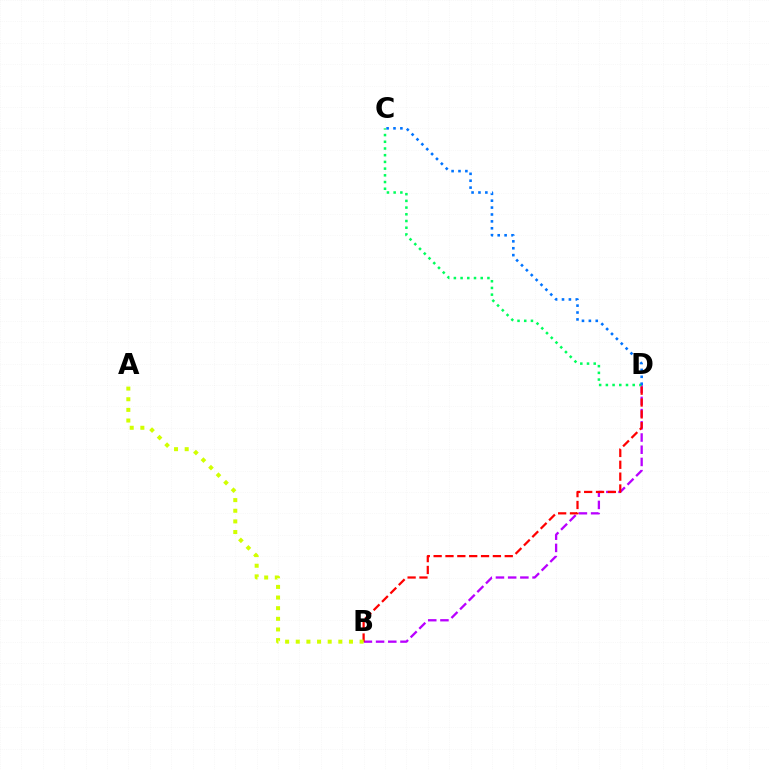{('B', 'D'): [{'color': '#b900ff', 'line_style': 'dashed', 'thickness': 1.66}, {'color': '#ff0000', 'line_style': 'dashed', 'thickness': 1.61}], ('C', 'D'): [{'color': '#00ff5c', 'line_style': 'dotted', 'thickness': 1.82}, {'color': '#0074ff', 'line_style': 'dotted', 'thickness': 1.87}], ('A', 'B'): [{'color': '#d1ff00', 'line_style': 'dotted', 'thickness': 2.89}]}